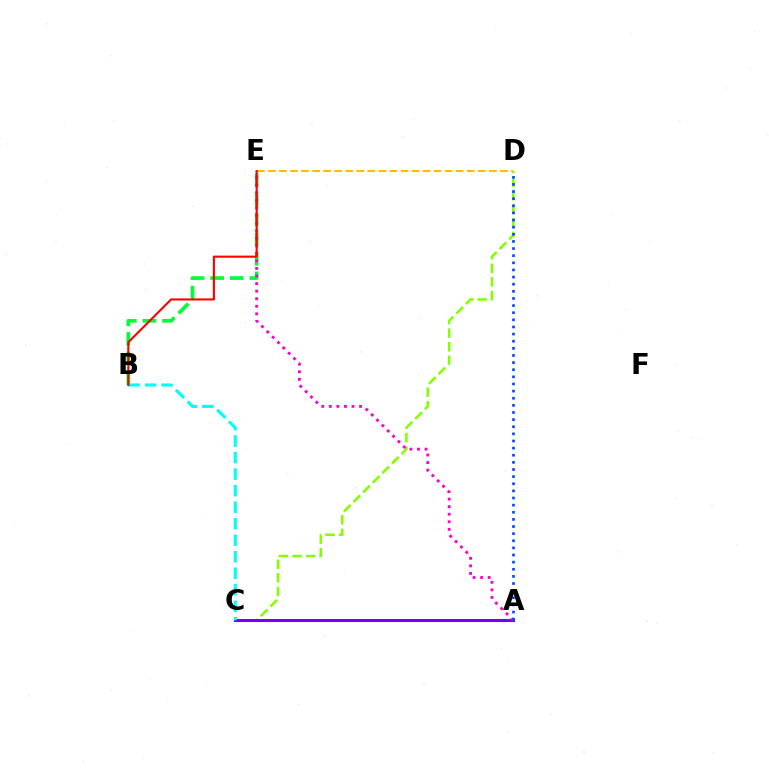{('D', 'E'): [{'color': '#ffbd00', 'line_style': 'dashed', 'thickness': 1.5}], ('B', 'E'): [{'color': '#00ff39', 'line_style': 'dashed', 'thickness': 2.66}, {'color': '#ff0000', 'line_style': 'solid', 'thickness': 1.52}], ('C', 'D'): [{'color': '#84ff00', 'line_style': 'dashed', 'thickness': 1.85}], ('A', 'C'): [{'color': '#7200ff', 'line_style': 'solid', 'thickness': 2.19}], ('A', 'E'): [{'color': '#ff00cf', 'line_style': 'dotted', 'thickness': 2.06}], ('B', 'C'): [{'color': '#00fff6', 'line_style': 'dashed', 'thickness': 2.24}], ('A', 'D'): [{'color': '#004bff', 'line_style': 'dotted', 'thickness': 1.94}]}